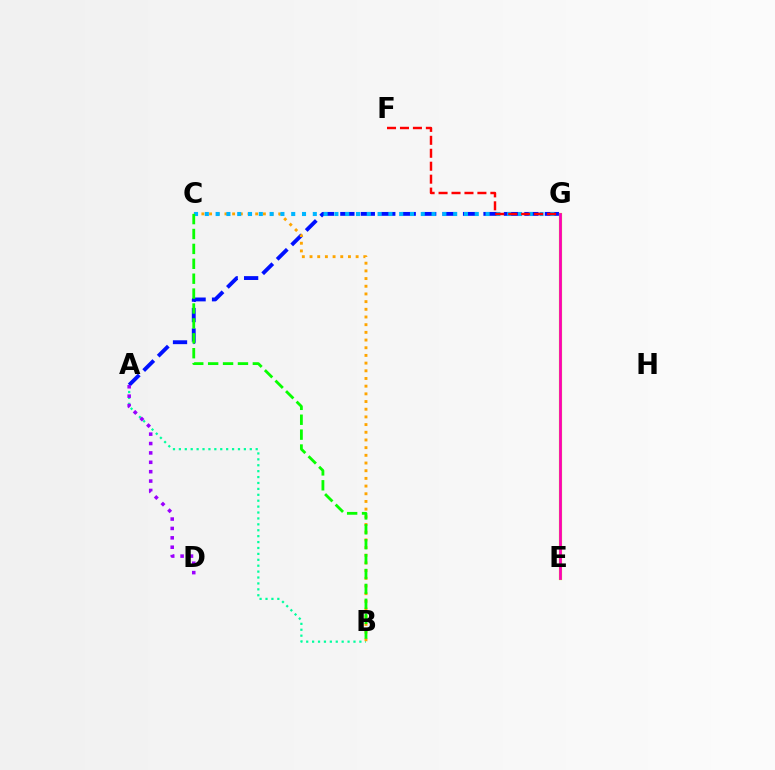{('A', 'B'): [{'color': '#00ff9d', 'line_style': 'dotted', 'thickness': 1.61}], ('A', 'G'): [{'color': '#0010ff', 'line_style': 'dashed', 'thickness': 2.78}], ('A', 'D'): [{'color': '#9b00ff', 'line_style': 'dotted', 'thickness': 2.55}], ('B', 'C'): [{'color': '#ffa500', 'line_style': 'dotted', 'thickness': 2.09}, {'color': '#08ff00', 'line_style': 'dashed', 'thickness': 2.02}], ('E', 'G'): [{'color': '#b3ff00', 'line_style': 'solid', 'thickness': 2.3}, {'color': '#ff00bd', 'line_style': 'solid', 'thickness': 1.97}], ('C', 'G'): [{'color': '#00b5ff', 'line_style': 'dotted', 'thickness': 2.93}], ('F', 'G'): [{'color': '#ff0000', 'line_style': 'dashed', 'thickness': 1.76}]}